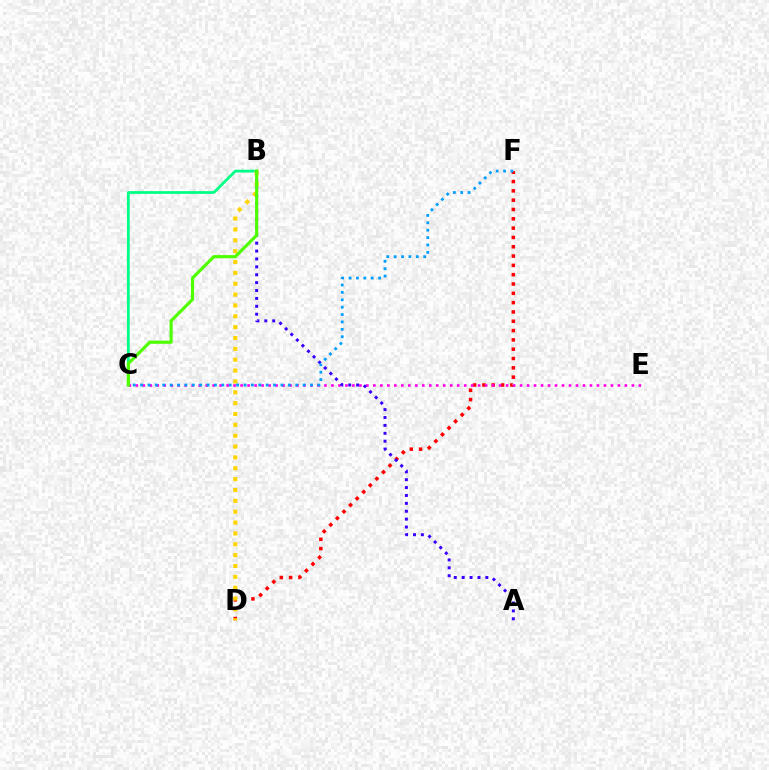{('B', 'C'): [{'color': '#00ff86', 'line_style': 'solid', 'thickness': 2.0}, {'color': '#4fff00', 'line_style': 'solid', 'thickness': 2.27}], ('D', 'F'): [{'color': '#ff0000', 'line_style': 'dotted', 'thickness': 2.53}], ('B', 'D'): [{'color': '#ffd500', 'line_style': 'dotted', 'thickness': 2.95}], ('C', 'E'): [{'color': '#ff00ed', 'line_style': 'dotted', 'thickness': 1.9}], ('A', 'B'): [{'color': '#3700ff', 'line_style': 'dotted', 'thickness': 2.14}], ('C', 'F'): [{'color': '#009eff', 'line_style': 'dotted', 'thickness': 2.01}]}